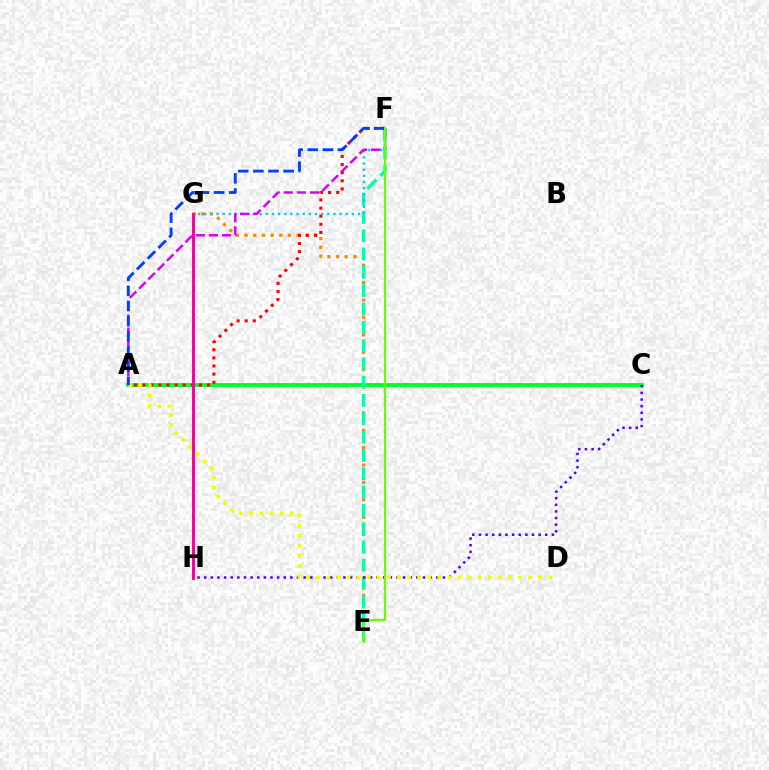{('A', 'C'): [{'color': '#00ff27', 'line_style': 'solid', 'thickness': 2.79}], ('E', 'G'): [{'color': '#ff8800', 'line_style': 'dotted', 'thickness': 2.36}], ('E', 'F'): [{'color': '#00ffaf', 'line_style': 'dashed', 'thickness': 2.49}, {'color': '#66ff00', 'line_style': 'solid', 'thickness': 1.54}], ('F', 'G'): [{'color': '#00c7ff', 'line_style': 'dotted', 'thickness': 1.67}], ('C', 'H'): [{'color': '#4f00ff', 'line_style': 'dotted', 'thickness': 1.8}], ('A', 'F'): [{'color': '#ff0000', 'line_style': 'dotted', 'thickness': 2.21}, {'color': '#d600ff', 'line_style': 'dashed', 'thickness': 1.78}, {'color': '#003fff', 'line_style': 'dashed', 'thickness': 2.06}], ('A', 'D'): [{'color': '#eeff00', 'line_style': 'dotted', 'thickness': 2.74}], ('G', 'H'): [{'color': '#ff00a0', 'line_style': 'solid', 'thickness': 2.17}]}